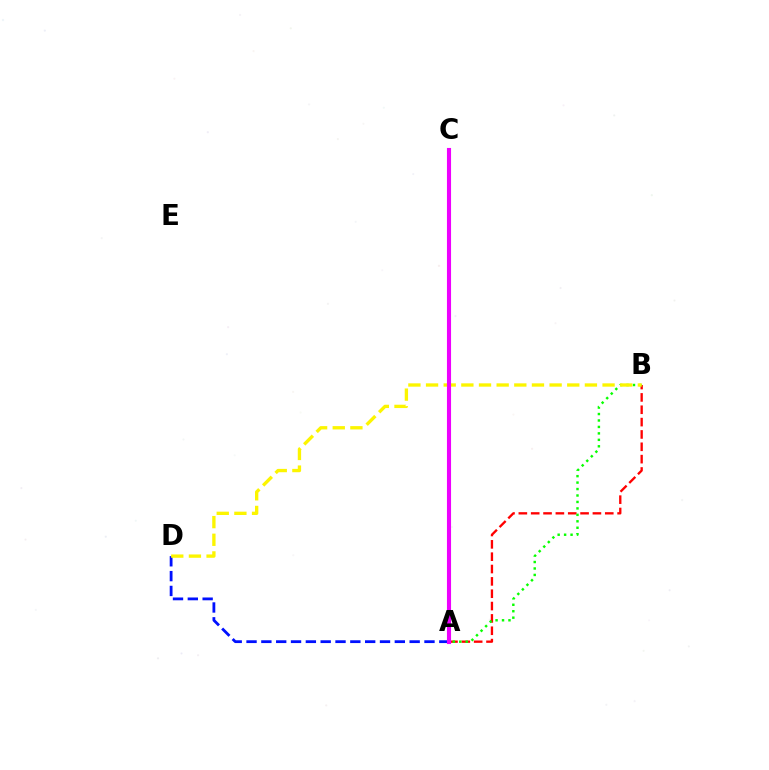{('A', 'B'): [{'color': '#ff0000', 'line_style': 'dashed', 'thickness': 1.68}, {'color': '#08ff00', 'line_style': 'dotted', 'thickness': 1.75}], ('A', 'D'): [{'color': '#0010ff', 'line_style': 'dashed', 'thickness': 2.01}], ('B', 'D'): [{'color': '#fcf500', 'line_style': 'dashed', 'thickness': 2.4}], ('A', 'C'): [{'color': '#00fff6', 'line_style': 'dotted', 'thickness': 2.71}, {'color': '#ee00ff', 'line_style': 'solid', 'thickness': 2.95}]}